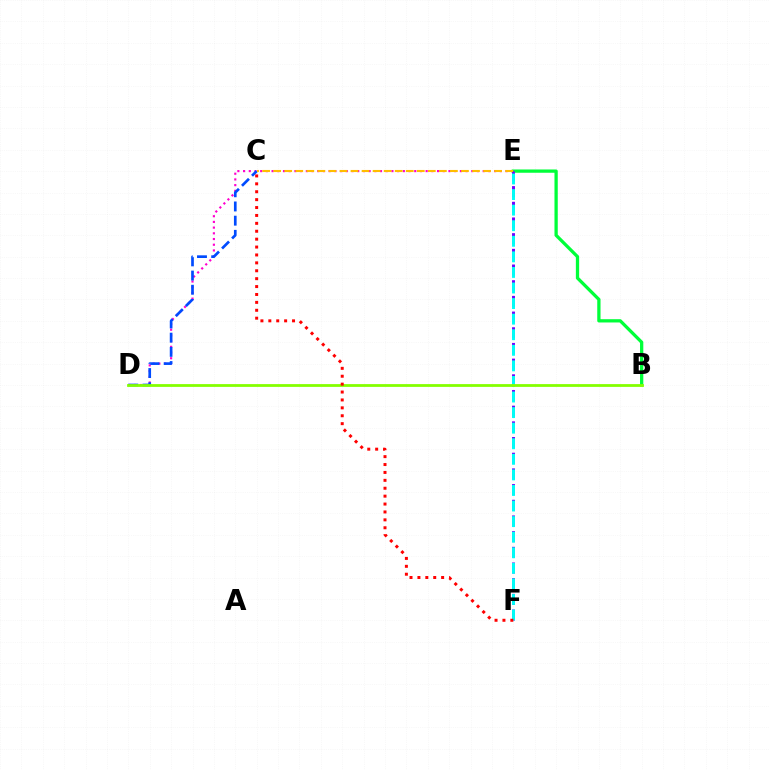{('B', 'E'): [{'color': '#00ff39', 'line_style': 'solid', 'thickness': 2.36}], ('D', 'E'): [{'color': '#ff00cf', 'line_style': 'dotted', 'thickness': 1.55}], ('C', 'D'): [{'color': '#004bff', 'line_style': 'dashed', 'thickness': 1.93}], ('E', 'F'): [{'color': '#7200ff', 'line_style': 'dashed', 'thickness': 2.13}, {'color': '#00fff6', 'line_style': 'dashed', 'thickness': 2.12}], ('B', 'D'): [{'color': '#84ff00', 'line_style': 'solid', 'thickness': 2.0}], ('C', 'E'): [{'color': '#ffbd00', 'line_style': 'dashed', 'thickness': 1.5}], ('C', 'F'): [{'color': '#ff0000', 'line_style': 'dotted', 'thickness': 2.15}]}